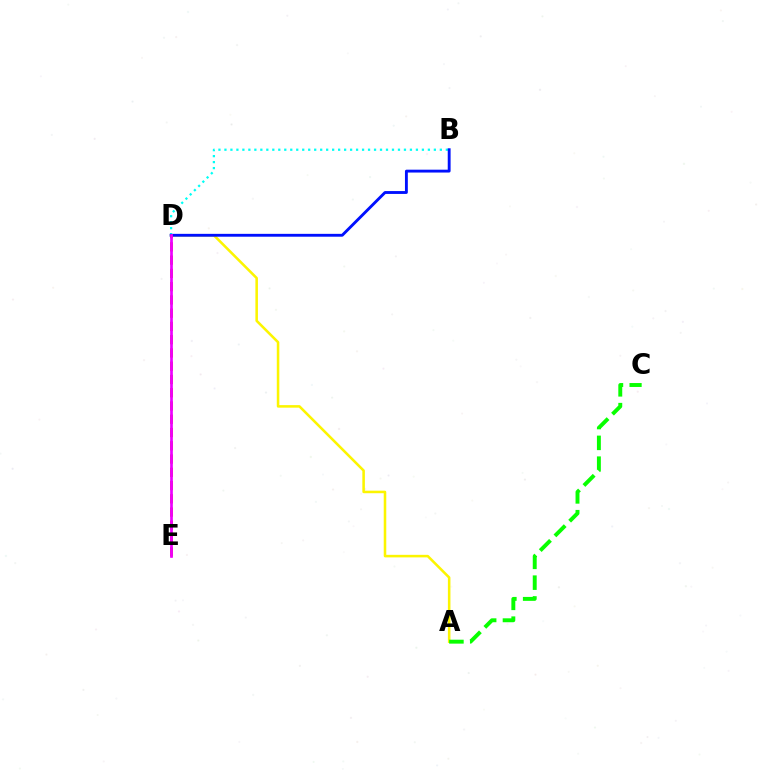{('A', 'D'): [{'color': '#fcf500', 'line_style': 'solid', 'thickness': 1.84}], ('B', 'D'): [{'color': '#00fff6', 'line_style': 'dotted', 'thickness': 1.63}, {'color': '#0010ff', 'line_style': 'solid', 'thickness': 2.06}], ('D', 'E'): [{'color': '#ff0000', 'line_style': 'dashed', 'thickness': 1.8}, {'color': '#ee00ff', 'line_style': 'solid', 'thickness': 1.94}], ('A', 'C'): [{'color': '#08ff00', 'line_style': 'dashed', 'thickness': 2.83}]}